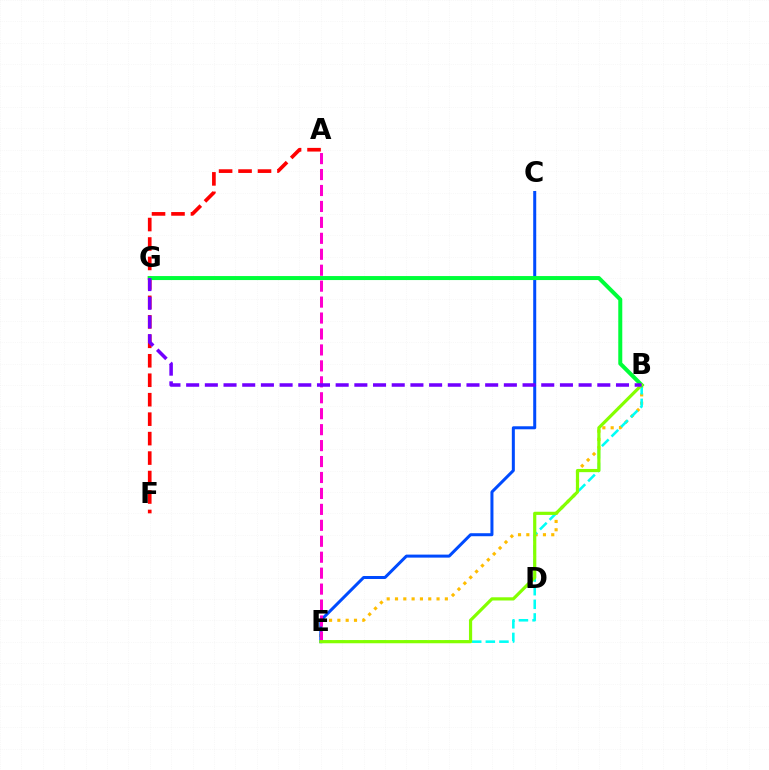{('B', 'E'): [{'color': '#ffbd00', 'line_style': 'dotted', 'thickness': 2.26}, {'color': '#00fff6', 'line_style': 'dashed', 'thickness': 1.85}, {'color': '#84ff00', 'line_style': 'solid', 'thickness': 2.3}], ('A', 'F'): [{'color': '#ff0000', 'line_style': 'dashed', 'thickness': 2.64}], ('C', 'E'): [{'color': '#004bff', 'line_style': 'solid', 'thickness': 2.17}], ('B', 'G'): [{'color': '#00ff39', 'line_style': 'solid', 'thickness': 2.88}, {'color': '#7200ff', 'line_style': 'dashed', 'thickness': 2.54}], ('A', 'E'): [{'color': '#ff00cf', 'line_style': 'dashed', 'thickness': 2.17}]}